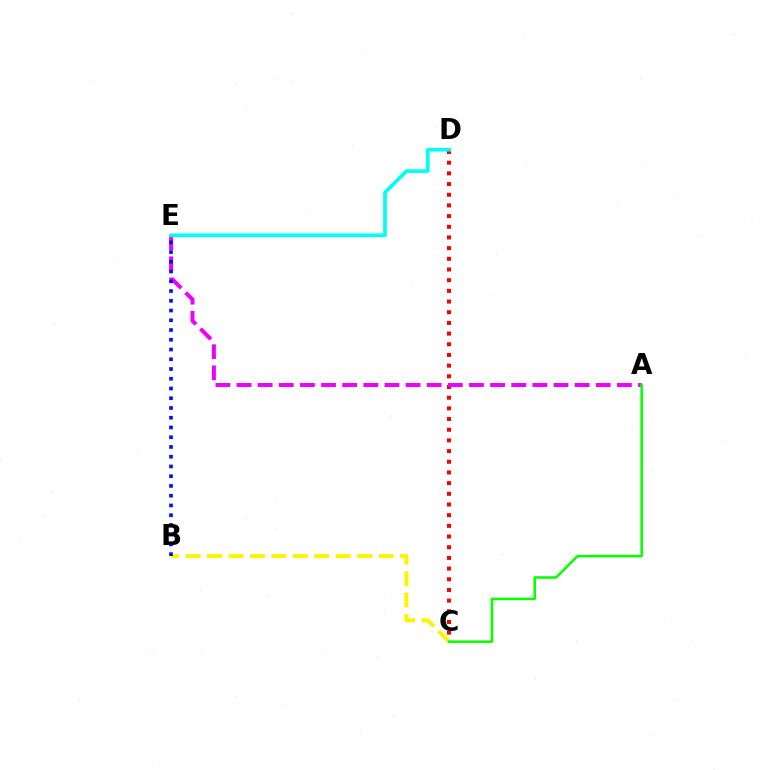{('C', 'D'): [{'color': '#ff0000', 'line_style': 'dotted', 'thickness': 2.9}], ('B', 'C'): [{'color': '#fcf500', 'line_style': 'dashed', 'thickness': 2.91}], ('A', 'E'): [{'color': '#ee00ff', 'line_style': 'dashed', 'thickness': 2.87}], ('A', 'C'): [{'color': '#08ff00', 'line_style': 'solid', 'thickness': 1.83}], ('D', 'E'): [{'color': '#00fff6', 'line_style': 'solid', 'thickness': 2.65}], ('B', 'E'): [{'color': '#0010ff', 'line_style': 'dotted', 'thickness': 2.65}]}